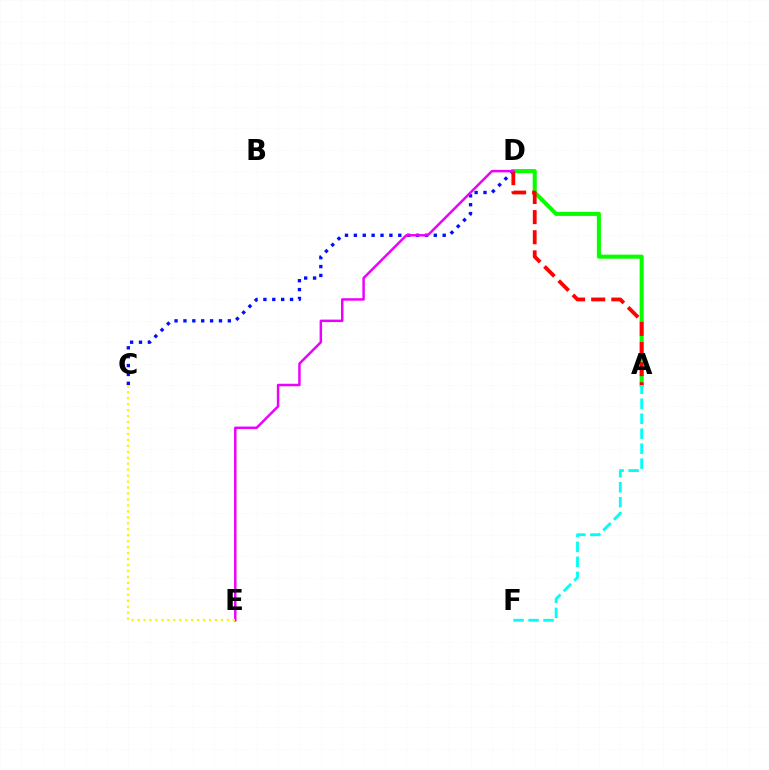{('C', 'D'): [{'color': '#0010ff', 'line_style': 'dotted', 'thickness': 2.41}], ('A', 'D'): [{'color': '#08ff00', 'line_style': 'solid', 'thickness': 2.93}, {'color': '#ff0000', 'line_style': 'dashed', 'thickness': 2.73}], ('D', 'E'): [{'color': '#ee00ff', 'line_style': 'solid', 'thickness': 1.78}], ('C', 'E'): [{'color': '#fcf500', 'line_style': 'dotted', 'thickness': 1.62}], ('A', 'F'): [{'color': '#00fff6', 'line_style': 'dashed', 'thickness': 2.04}]}